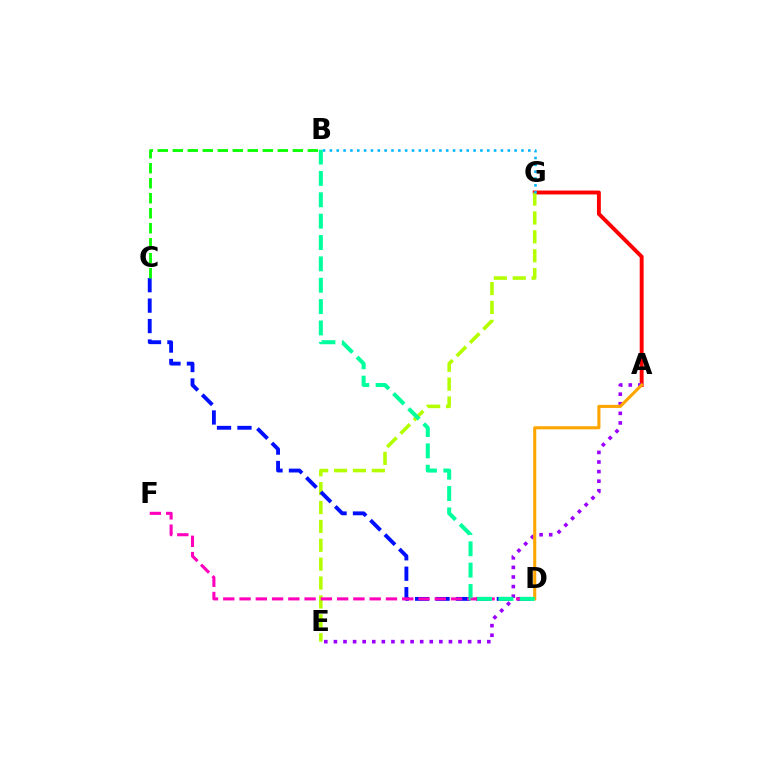{('A', 'G'): [{'color': '#ff0000', 'line_style': 'solid', 'thickness': 2.81}], ('E', 'G'): [{'color': '#b3ff00', 'line_style': 'dashed', 'thickness': 2.57}], ('A', 'E'): [{'color': '#9b00ff', 'line_style': 'dotted', 'thickness': 2.6}], ('C', 'D'): [{'color': '#0010ff', 'line_style': 'dashed', 'thickness': 2.78}], ('B', 'G'): [{'color': '#00b5ff', 'line_style': 'dotted', 'thickness': 1.86}], ('D', 'F'): [{'color': '#ff00bd', 'line_style': 'dashed', 'thickness': 2.21}], ('B', 'C'): [{'color': '#08ff00', 'line_style': 'dashed', 'thickness': 2.04}], ('A', 'D'): [{'color': '#ffa500', 'line_style': 'solid', 'thickness': 2.22}], ('B', 'D'): [{'color': '#00ff9d', 'line_style': 'dashed', 'thickness': 2.9}]}